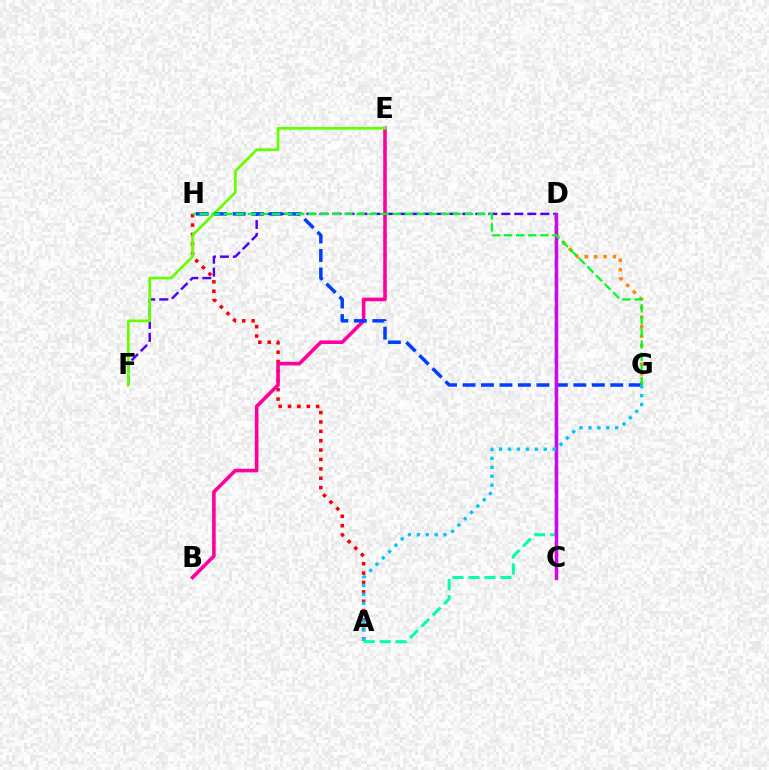{('A', 'H'): [{'color': '#ff0000', 'line_style': 'dotted', 'thickness': 2.55}], ('C', 'D'): [{'color': '#eeff00', 'line_style': 'dotted', 'thickness': 2.92}, {'color': '#d600ff', 'line_style': 'solid', 'thickness': 2.49}], ('D', 'G'): [{'color': '#ff8800', 'line_style': 'dotted', 'thickness': 2.56}], ('D', 'F'): [{'color': '#4f00ff', 'line_style': 'dashed', 'thickness': 1.76}], ('B', 'E'): [{'color': '#ff00a0', 'line_style': 'solid', 'thickness': 2.58}], ('A', 'D'): [{'color': '#00ffaf', 'line_style': 'dashed', 'thickness': 2.17}], ('E', 'F'): [{'color': '#66ff00', 'line_style': 'solid', 'thickness': 1.96}], ('G', 'H'): [{'color': '#003fff', 'line_style': 'dashed', 'thickness': 2.51}, {'color': '#00ff27', 'line_style': 'dashed', 'thickness': 1.64}], ('A', 'G'): [{'color': '#00c7ff', 'line_style': 'dotted', 'thickness': 2.42}]}